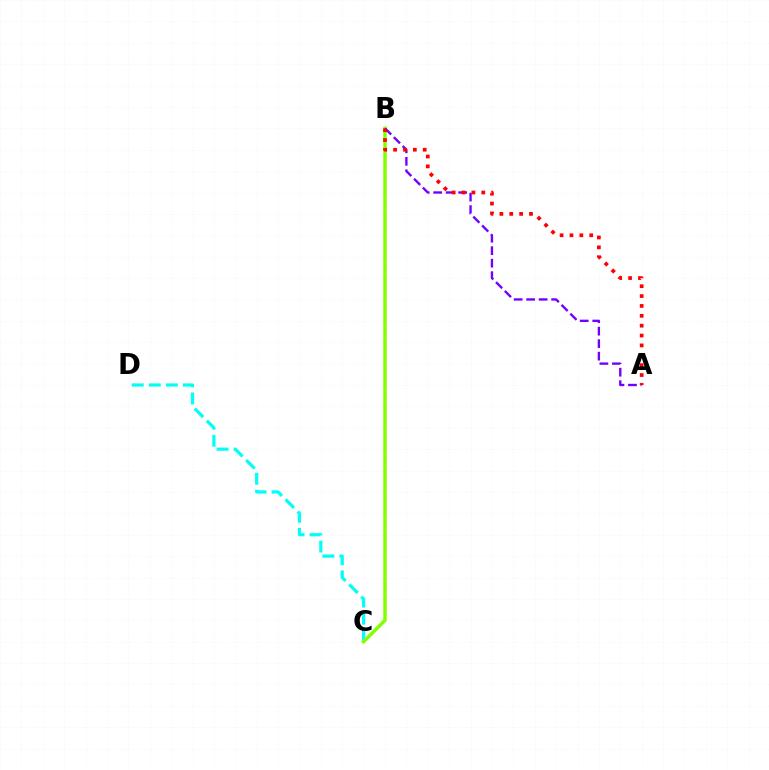{('C', 'D'): [{'color': '#00fff6', 'line_style': 'dashed', 'thickness': 2.32}], ('B', 'C'): [{'color': '#84ff00', 'line_style': 'solid', 'thickness': 2.52}], ('A', 'B'): [{'color': '#7200ff', 'line_style': 'dashed', 'thickness': 1.7}, {'color': '#ff0000', 'line_style': 'dotted', 'thickness': 2.68}]}